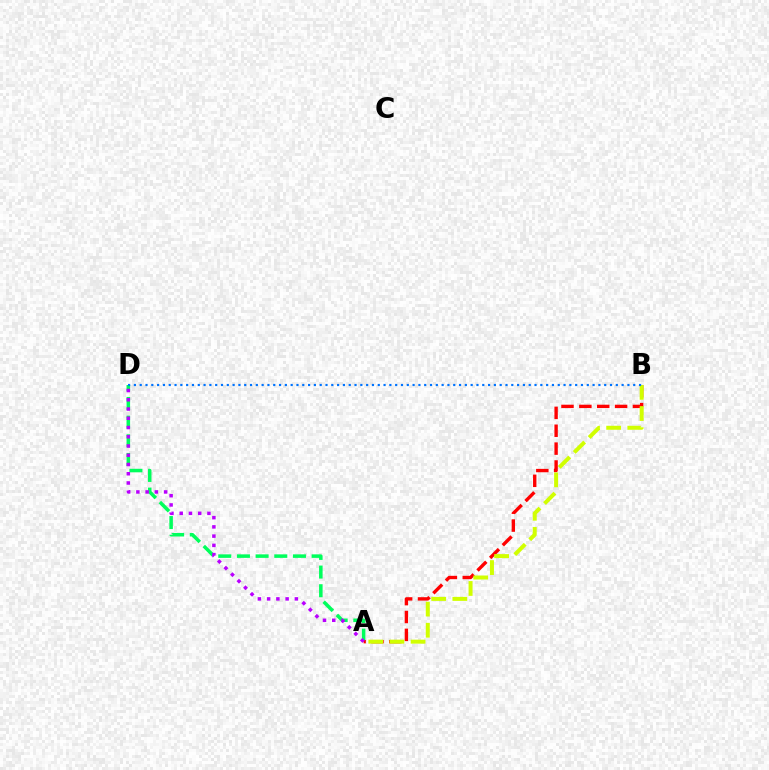{('A', 'D'): [{'color': '#00ff5c', 'line_style': 'dashed', 'thickness': 2.54}, {'color': '#b900ff', 'line_style': 'dotted', 'thickness': 2.51}], ('A', 'B'): [{'color': '#ff0000', 'line_style': 'dashed', 'thickness': 2.43}, {'color': '#d1ff00', 'line_style': 'dashed', 'thickness': 2.87}], ('B', 'D'): [{'color': '#0074ff', 'line_style': 'dotted', 'thickness': 1.58}]}